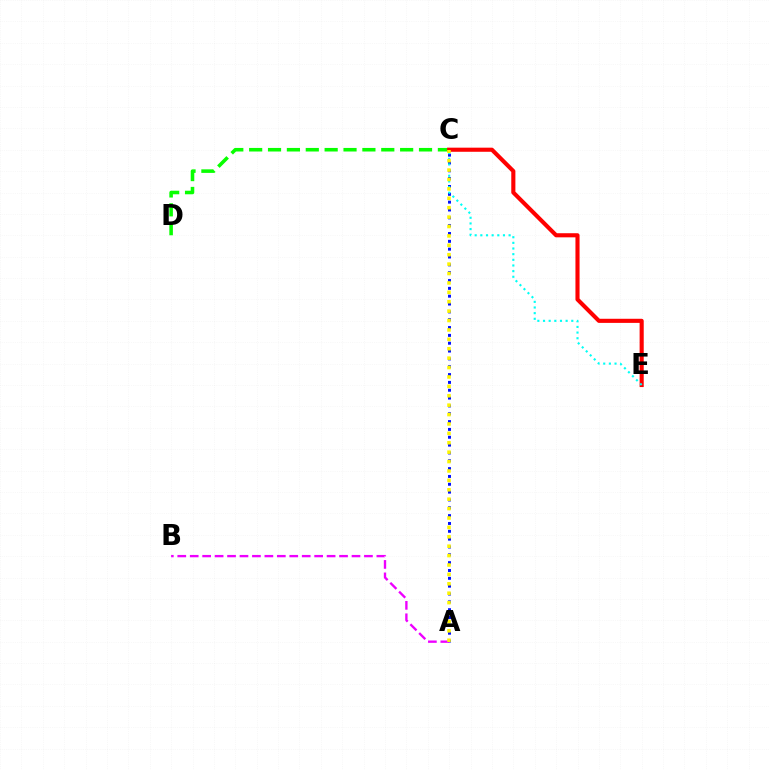{('C', 'D'): [{'color': '#08ff00', 'line_style': 'dashed', 'thickness': 2.56}], ('A', 'C'): [{'color': '#0010ff', 'line_style': 'dotted', 'thickness': 2.13}, {'color': '#fcf500', 'line_style': 'dotted', 'thickness': 2.55}], ('A', 'B'): [{'color': '#ee00ff', 'line_style': 'dashed', 'thickness': 1.69}], ('C', 'E'): [{'color': '#ff0000', 'line_style': 'solid', 'thickness': 2.96}, {'color': '#00fff6', 'line_style': 'dotted', 'thickness': 1.54}]}